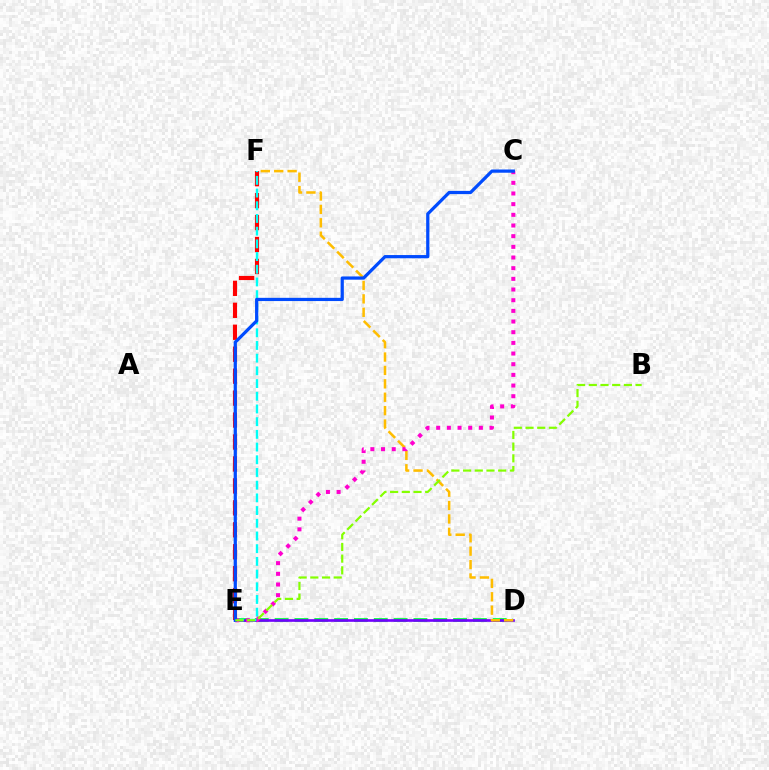{('D', 'E'): [{'color': '#00ff39', 'line_style': 'dashed', 'thickness': 2.69}, {'color': '#7200ff', 'line_style': 'solid', 'thickness': 1.92}], ('E', 'F'): [{'color': '#ff0000', 'line_style': 'dashed', 'thickness': 2.98}, {'color': '#00fff6', 'line_style': 'dashed', 'thickness': 1.73}], ('D', 'F'): [{'color': '#ffbd00', 'line_style': 'dashed', 'thickness': 1.82}], ('C', 'E'): [{'color': '#ff00cf', 'line_style': 'dotted', 'thickness': 2.9}, {'color': '#004bff', 'line_style': 'solid', 'thickness': 2.32}], ('B', 'E'): [{'color': '#84ff00', 'line_style': 'dashed', 'thickness': 1.59}]}